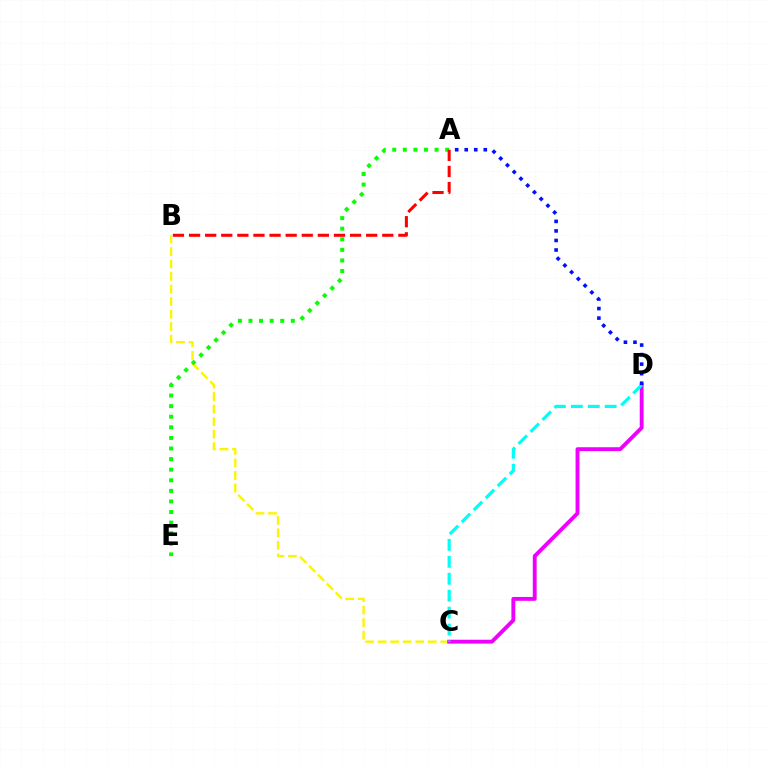{('B', 'C'): [{'color': '#fcf500', 'line_style': 'dashed', 'thickness': 1.7}], ('C', 'D'): [{'color': '#ee00ff', 'line_style': 'solid', 'thickness': 2.79}, {'color': '#00fff6', 'line_style': 'dashed', 'thickness': 2.3}], ('A', 'E'): [{'color': '#08ff00', 'line_style': 'dotted', 'thickness': 2.88}], ('A', 'D'): [{'color': '#0010ff', 'line_style': 'dotted', 'thickness': 2.59}], ('A', 'B'): [{'color': '#ff0000', 'line_style': 'dashed', 'thickness': 2.19}]}